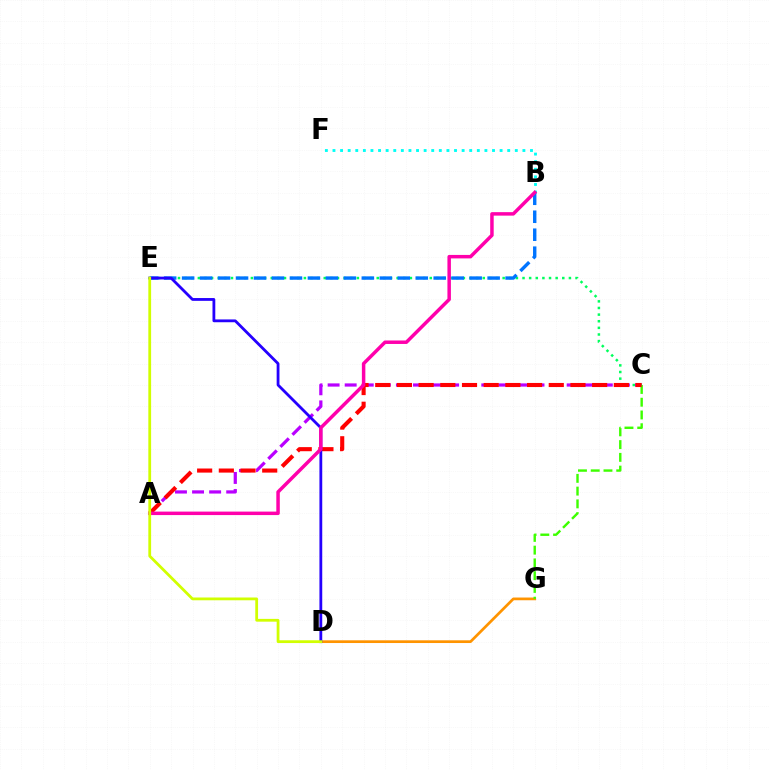{('A', 'C'): [{'color': '#b900ff', 'line_style': 'dashed', 'thickness': 2.32}, {'color': '#ff0000', 'line_style': 'dashed', 'thickness': 2.95}], ('B', 'F'): [{'color': '#00fff6', 'line_style': 'dotted', 'thickness': 2.06}], ('D', 'G'): [{'color': '#ff9400', 'line_style': 'solid', 'thickness': 1.96}], ('C', 'G'): [{'color': '#3dff00', 'line_style': 'dashed', 'thickness': 1.73}], ('C', 'E'): [{'color': '#00ff5c', 'line_style': 'dotted', 'thickness': 1.8}], ('B', 'E'): [{'color': '#0074ff', 'line_style': 'dashed', 'thickness': 2.44}], ('D', 'E'): [{'color': '#2500ff', 'line_style': 'solid', 'thickness': 2.02}, {'color': '#d1ff00', 'line_style': 'solid', 'thickness': 2.0}], ('A', 'B'): [{'color': '#ff00ac', 'line_style': 'solid', 'thickness': 2.51}]}